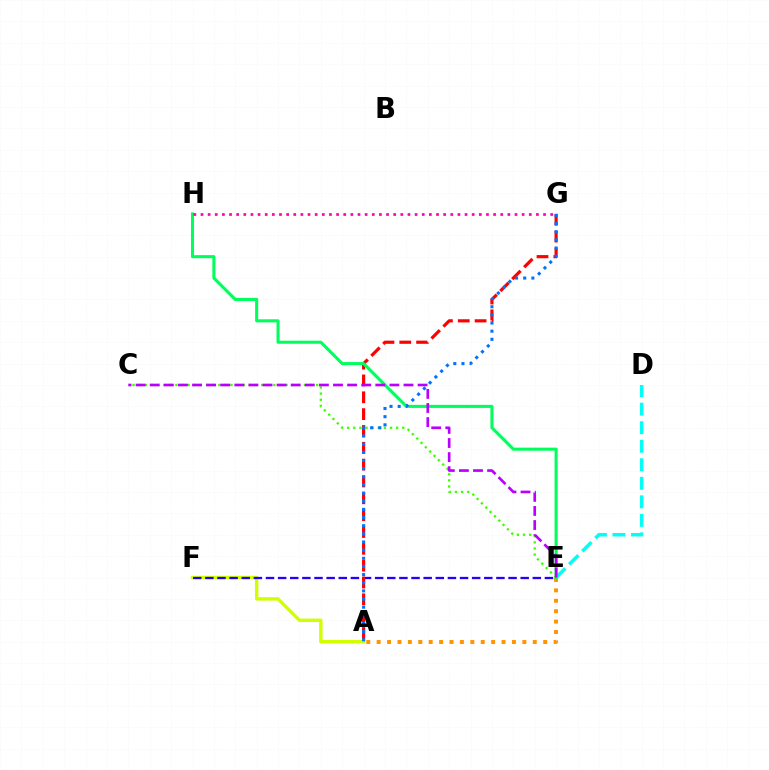{('A', 'F'): [{'color': '#d1ff00', 'line_style': 'solid', 'thickness': 2.45}], ('E', 'F'): [{'color': '#2500ff', 'line_style': 'dashed', 'thickness': 1.65}], ('D', 'E'): [{'color': '#00fff6', 'line_style': 'dashed', 'thickness': 2.52}], ('C', 'E'): [{'color': '#3dff00', 'line_style': 'dotted', 'thickness': 1.66}, {'color': '#b900ff', 'line_style': 'dashed', 'thickness': 1.92}], ('A', 'G'): [{'color': '#ff0000', 'line_style': 'dashed', 'thickness': 2.29}, {'color': '#0074ff', 'line_style': 'dotted', 'thickness': 2.21}], ('A', 'E'): [{'color': '#ff9400', 'line_style': 'dotted', 'thickness': 2.83}], ('E', 'H'): [{'color': '#00ff5c', 'line_style': 'solid', 'thickness': 2.21}], ('G', 'H'): [{'color': '#ff00ac', 'line_style': 'dotted', 'thickness': 1.94}]}